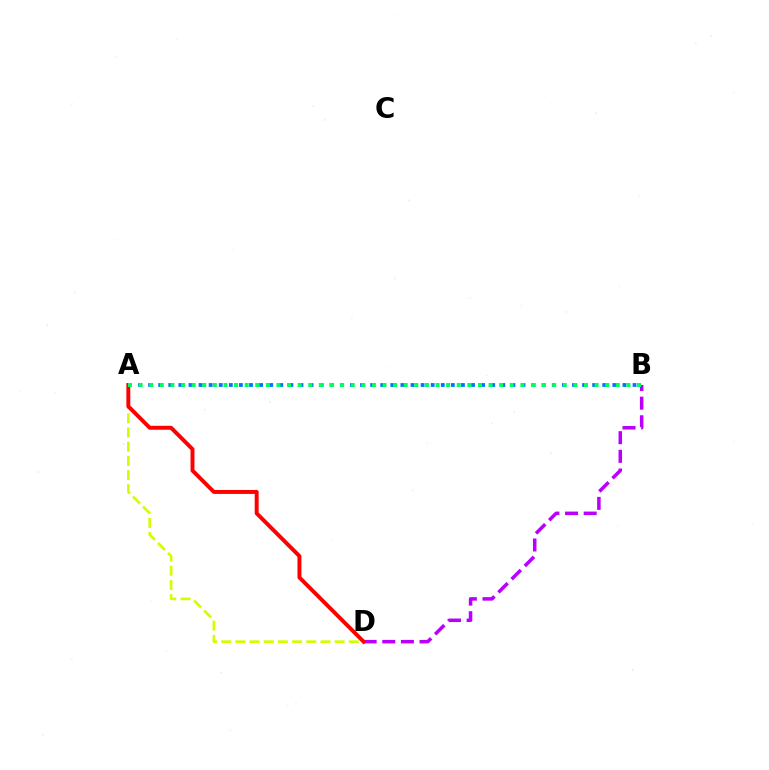{('A', 'D'): [{'color': '#d1ff00', 'line_style': 'dashed', 'thickness': 1.93}, {'color': '#ff0000', 'line_style': 'solid', 'thickness': 2.83}], ('B', 'D'): [{'color': '#b900ff', 'line_style': 'dashed', 'thickness': 2.53}], ('A', 'B'): [{'color': '#0074ff', 'line_style': 'dotted', 'thickness': 2.74}, {'color': '#00ff5c', 'line_style': 'dotted', 'thickness': 2.88}]}